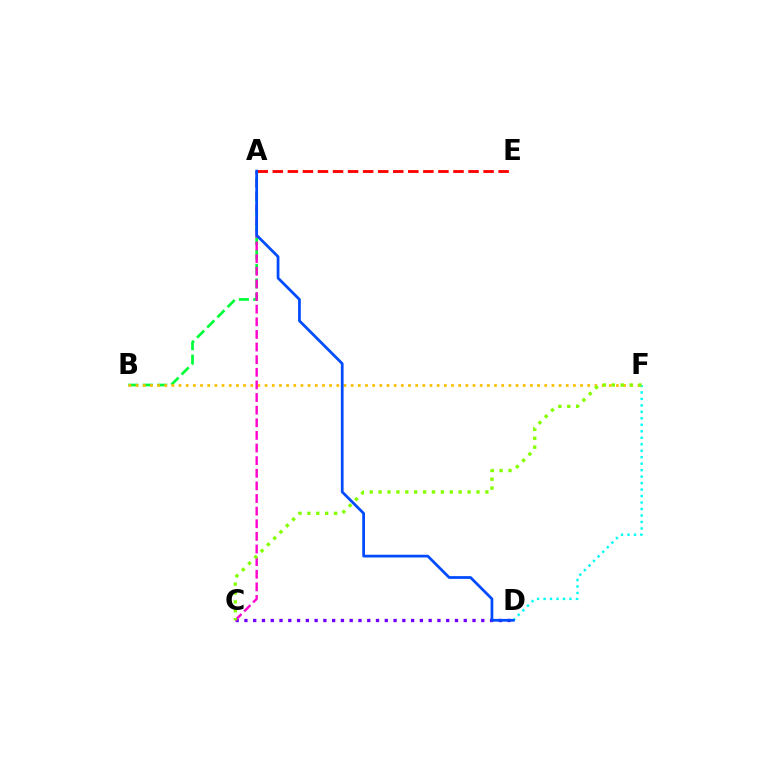{('C', 'D'): [{'color': '#7200ff', 'line_style': 'dotted', 'thickness': 2.38}], ('A', 'B'): [{'color': '#00ff39', 'line_style': 'dashed', 'thickness': 1.96}], ('A', 'E'): [{'color': '#ff0000', 'line_style': 'dashed', 'thickness': 2.05}], ('B', 'F'): [{'color': '#ffbd00', 'line_style': 'dotted', 'thickness': 1.95}], ('A', 'C'): [{'color': '#ff00cf', 'line_style': 'dashed', 'thickness': 1.71}], ('D', 'F'): [{'color': '#00fff6', 'line_style': 'dotted', 'thickness': 1.76}], ('A', 'D'): [{'color': '#004bff', 'line_style': 'solid', 'thickness': 1.98}], ('C', 'F'): [{'color': '#84ff00', 'line_style': 'dotted', 'thickness': 2.42}]}